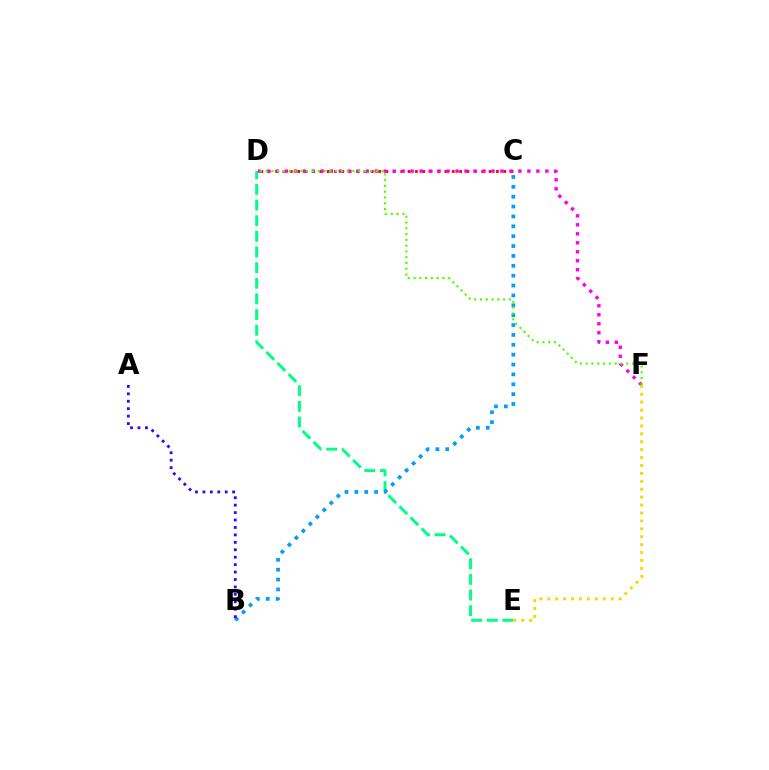{('C', 'D'): [{'color': '#ff0000', 'line_style': 'dotted', 'thickness': 2.0}], ('D', 'E'): [{'color': '#00ff86', 'line_style': 'dashed', 'thickness': 2.12}], ('B', 'C'): [{'color': '#009eff', 'line_style': 'dotted', 'thickness': 2.68}], ('D', 'F'): [{'color': '#ff00ed', 'line_style': 'dotted', 'thickness': 2.44}, {'color': '#4fff00', 'line_style': 'dotted', 'thickness': 1.57}], ('E', 'F'): [{'color': '#ffd500', 'line_style': 'dotted', 'thickness': 2.15}], ('A', 'B'): [{'color': '#3700ff', 'line_style': 'dotted', 'thickness': 2.02}]}